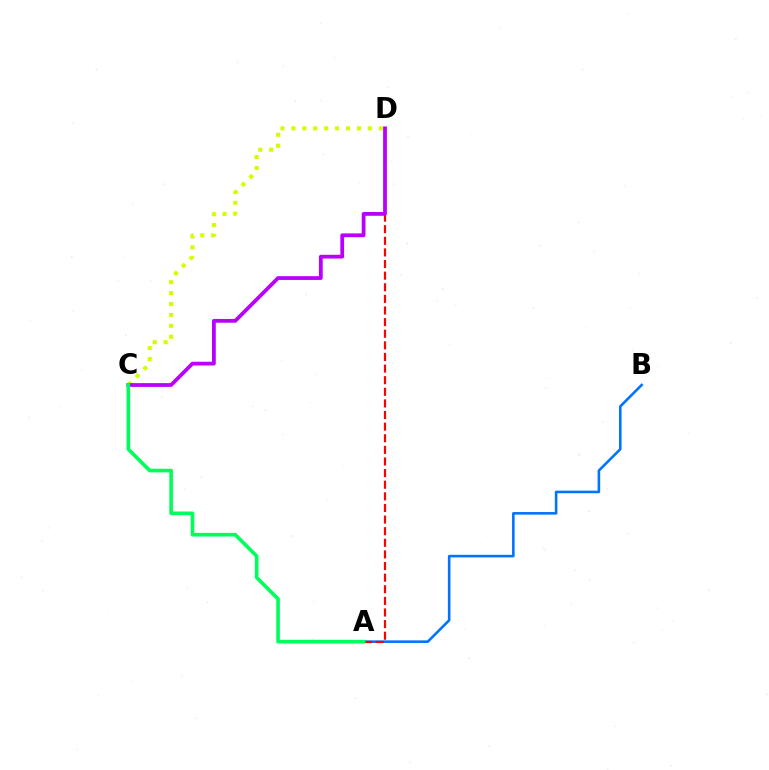{('A', 'B'): [{'color': '#0074ff', 'line_style': 'solid', 'thickness': 1.87}], ('A', 'D'): [{'color': '#ff0000', 'line_style': 'dashed', 'thickness': 1.58}], ('C', 'D'): [{'color': '#d1ff00', 'line_style': 'dotted', 'thickness': 2.97}, {'color': '#b900ff', 'line_style': 'solid', 'thickness': 2.71}], ('A', 'C'): [{'color': '#00ff5c', 'line_style': 'solid', 'thickness': 2.63}]}